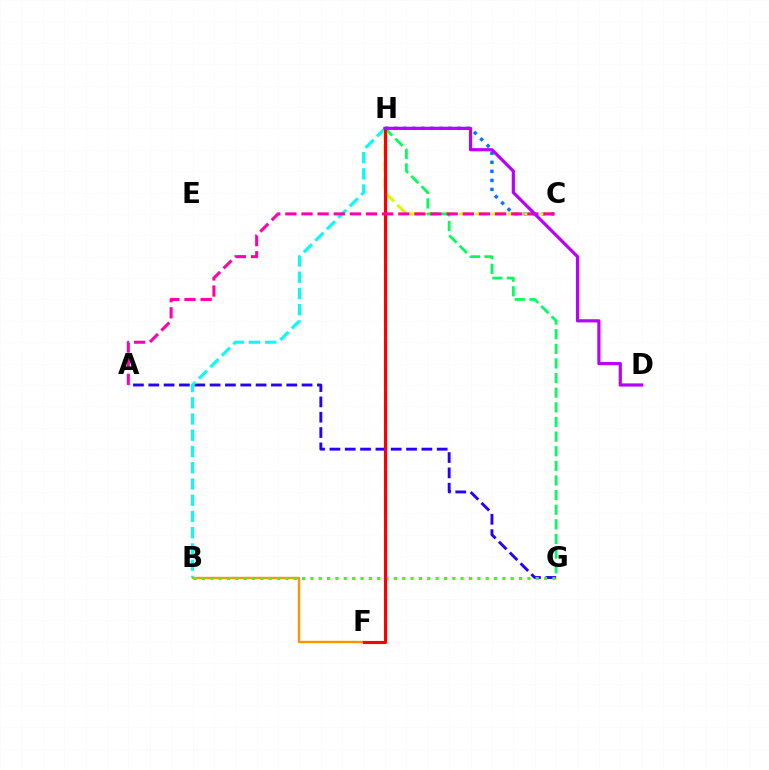{('C', 'H'): [{'color': '#0074ff', 'line_style': 'dotted', 'thickness': 2.46}, {'color': '#d1ff00', 'line_style': 'dashed', 'thickness': 2.22}], ('A', 'G'): [{'color': '#2500ff', 'line_style': 'dashed', 'thickness': 2.08}], ('B', 'H'): [{'color': '#00fff6', 'line_style': 'dashed', 'thickness': 2.21}], ('B', 'F'): [{'color': '#ff9400', 'line_style': 'solid', 'thickness': 1.73}], ('G', 'H'): [{'color': '#00ff5c', 'line_style': 'dashed', 'thickness': 1.99}], ('B', 'G'): [{'color': '#3dff00', 'line_style': 'dotted', 'thickness': 2.27}], ('F', 'H'): [{'color': '#ff0000', 'line_style': 'solid', 'thickness': 2.26}], ('A', 'C'): [{'color': '#ff00ac', 'line_style': 'dashed', 'thickness': 2.19}], ('D', 'H'): [{'color': '#b900ff', 'line_style': 'solid', 'thickness': 2.3}]}